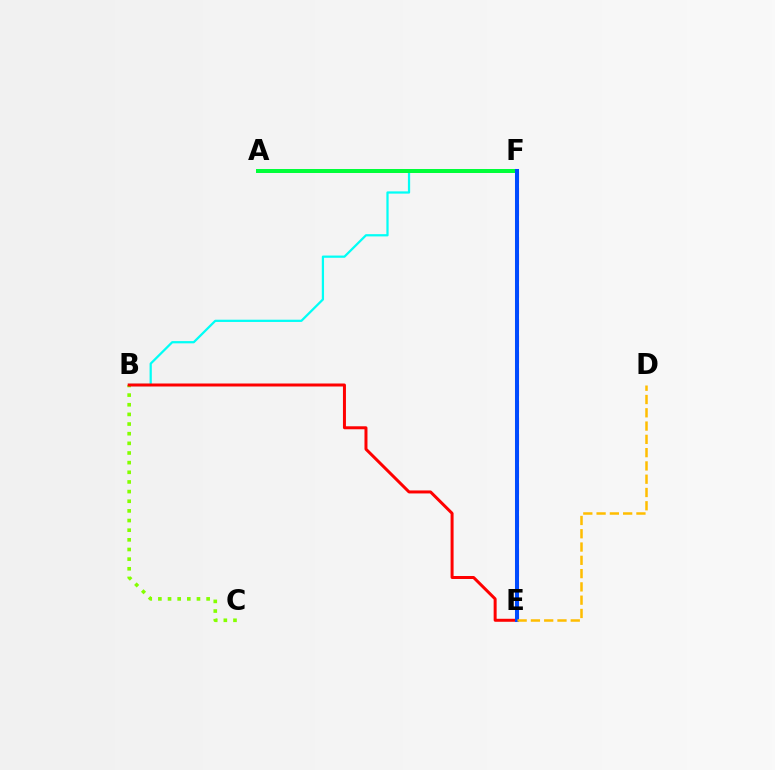{('A', 'F'): [{'color': '#7200ff', 'line_style': 'dotted', 'thickness': 1.68}, {'color': '#00ff39', 'line_style': 'solid', 'thickness': 2.87}], ('B', 'F'): [{'color': '#00fff6', 'line_style': 'solid', 'thickness': 1.61}], ('B', 'C'): [{'color': '#84ff00', 'line_style': 'dotted', 'thickness': 2.62}], ('B', 'E'): [{'color': '#ff0000', 'line_style': 'solid', 'thickness': 2.15}], ('E', 'F'): [{'color': '#ff00cf', 'line_style': 'dashed', 'thickness': 2.23}, {'color': '#004bff', 'line_style': 'solid', 'thickness': 2.9}], ('D', 'E'): [{'color': '#ffbd00', 'line_style': 'dashed', 'thickness': 1.8}]}